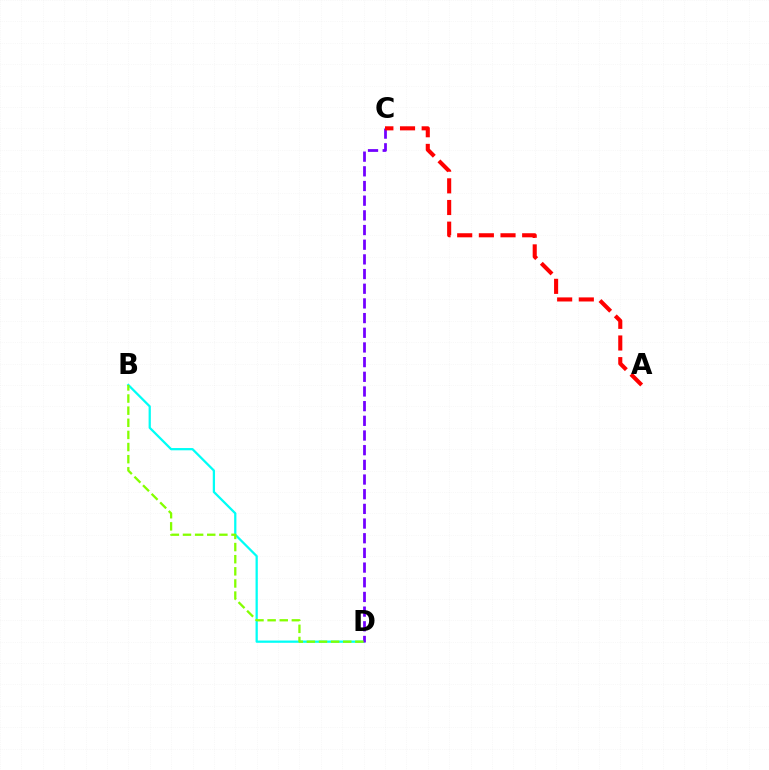{('B', 'D'): [{'color': '#00fff6', 'line_style': 'solid', 'thickness': 1.63}, {'color': '#84ff00', 'line_style': 'dashed', 'thickness': 1.65}], ('C', 'D'): [{'color': '#7200ff', 'line_style': 'dashed', 'thickness': 1.99}], ('A', 'C'): [{'color': '#ff0000', 'line_style': 'dashed', 'thickness': 2.94}]}